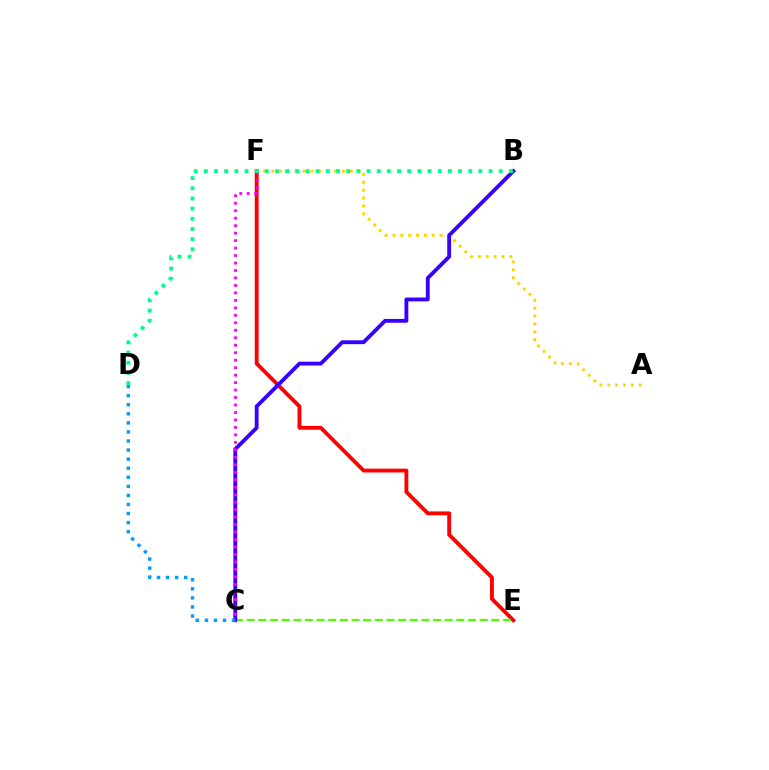{('E', 'F'): [{'color': '#ff0000', 'line_style': 'solid', 'thickness': 2.77}], ('A', 'F'): [{'color': '#ffd500', 'line_style': 'dotted', 'thickness': 2.14}], ('C', 'E'): [{'color': '#4fff00', 'line_style': 'dashed', 'thickness': 1.58}], ('B', 'C'): [{'color': '#3700ff', 'line_style': 'solid', 'thickness': 2.77}], ('C', 'D'): [{'color': '#009eff', 'line_style': 'dotted', 'thickness': 2.46}], ('C', 'F'): [{'color': '#ff00ed', 'line_style': 'dotted', 'thickness': 2.03}], ('B', 'D'): [{'color': '#00ff86', 'line_style': 'dotted', 'thickness': 2.76}]}